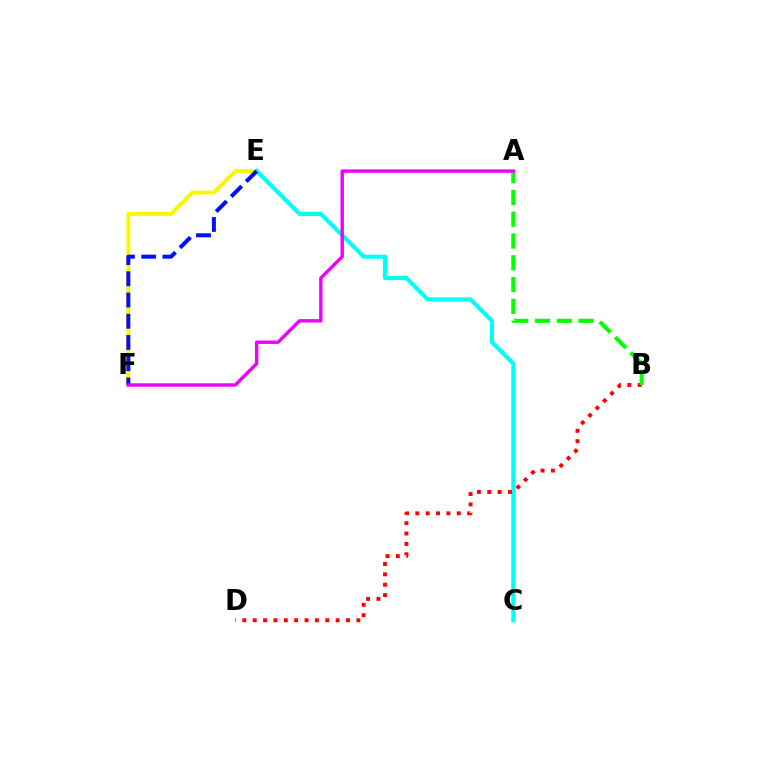{('E', 'F'): [{'color': '#fcf500', 'line_style': 'solid', 'thickness': 2.8}, {'color': '#0010ff', 'line_style': 'dashed', 'thickness': 2.88}], ('C', 'E'): [{'color': '#00fff6', 'line_style': 'solid', 'thickness': 2.99}], ('B', 'D'): [{'color': '#ff0000', 'line_style': 'dotted', 'thickness': 2.82}], ('A', 'B'): [{'color': '#08ff00', 'line_style': 'dashed', 'thickness': 2.96}], ('A', 'F'): [{'color': '#ee00ff', 'line_style': 'solid', 'thickness': 2.45}]}